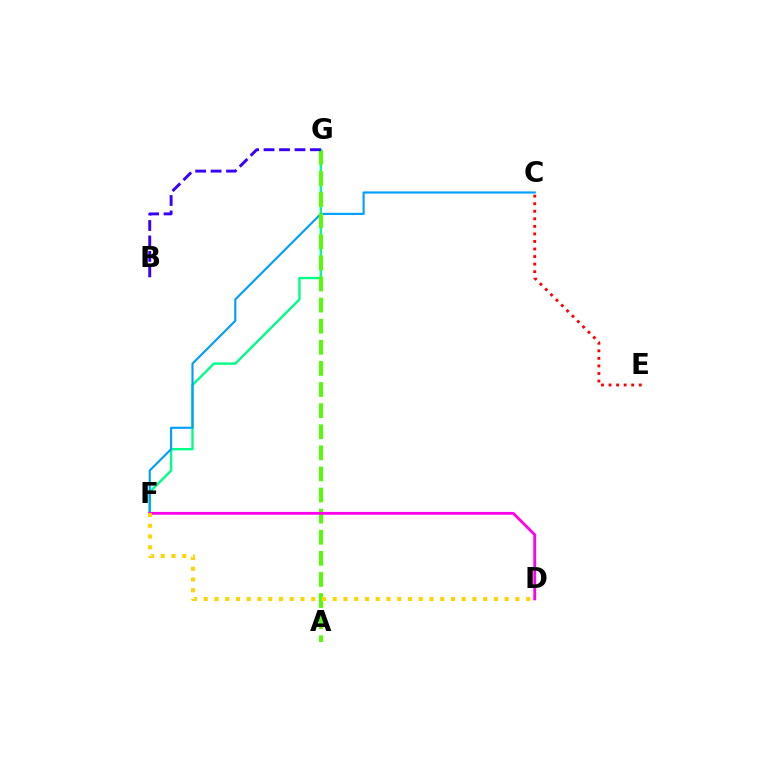{('F', 'G'): [{'color': '#00ff86', 'line_style': 'solid', 'thickness': 1.72}], ('C', 'F'): [{'color': '#009eff', 'line_style': 'solid', 'thickness': 1.54}], ('A', 'G'): [{'color': '#4fff00', 'line_style': 'dashed', 'thickness': 2.87}], ('C', 'E'): [{'color': '#ff0000', 'line_style': 'dotted', 'thickness': 2.05}], ('B', 'G'): [{'color': '#3700ff', 'line_style': 'dashed', 'thickness': 2.1}], ('D', 'F'): [{'color': '#ff00ed', 'line_style': 'solid', 'thickness': 2.04}, {'color': '#ffd500', 'line_style': 'dotted', 'thickness': 2.92}]}